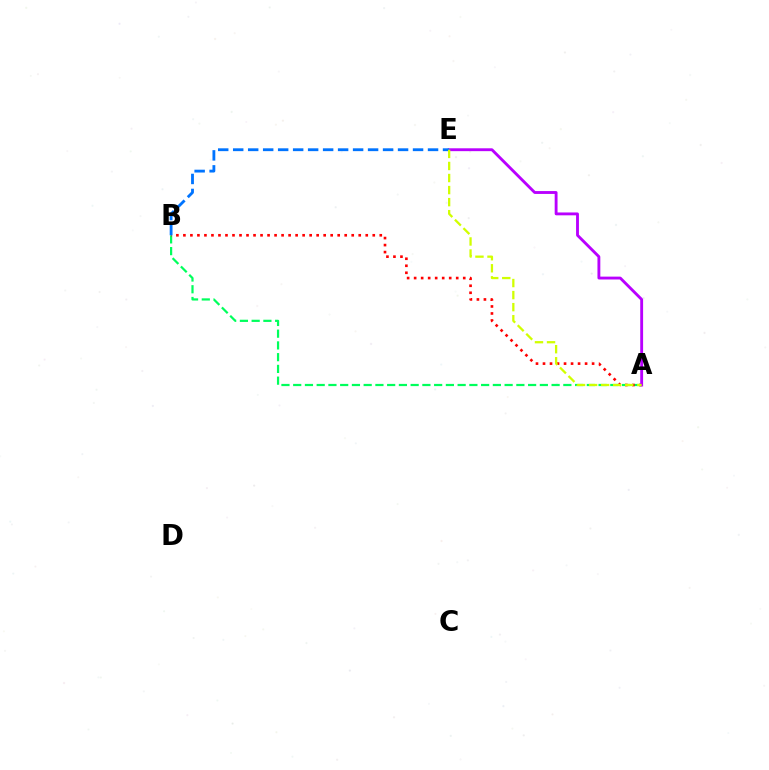{('A', 'B'): [{'color': '#00ff5c', 'line_style': 'dashed', 'thickness': 1.6}, {'color': '#ff0000', 'line_style': 'dotted', 'thickness': 1.91}], ('A', 'E'): [{'color': '#b900ff', 'line_style': 'solid', 'thickness': 2.06}, {'color': '#d1ff00', 'line_style': 'dashed', 'thickness': 1.64}], ('B', 'E'): [{'color': '#0074ff', 'line_style': 'dashed', 'thickness': 2.04}]}